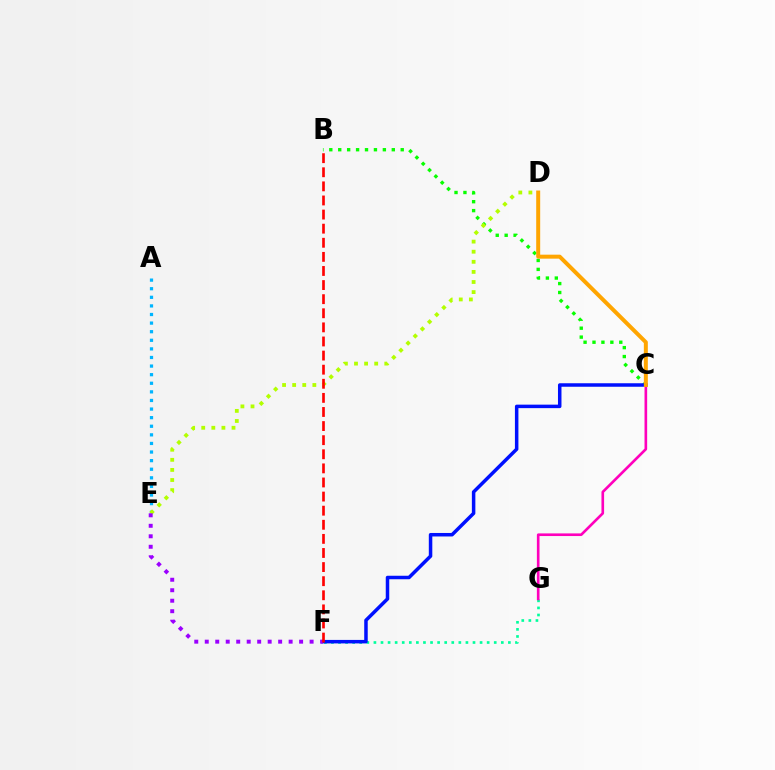{('A', 'E'): [{'color': '#00b5ff', 'line_style': 'dotted', 'thickness': 2.34}], ('B', 'C'): [{'color': '#08ff00', 'line_style': 'dotted', 'thickness': 2.43}], ('F', 'G'): [{'color': '#00ff9d', 'line_style': 'dotted', 'thickness': 1.92}], ('D', 'E'): [{'color': '#b3ff00', 'line_style': 'dotted', 'thickness': 2.74}], ('C', 'F'): [{'color': '#0010ff', 'line_style': 'solid', 'thickness': 2.52}], ('C', 'G'): [{'color': '#ff00bd', 'line_style': 'solid', 'thickness': 1.9}], ('E', 'F'): [{'color': '#9b00ff', 'line_style': 'dotted', 'thickness': 2.85}], ('B', 'F'): [{'color': '#ff0000', 'line_style': 'dashed', 'thickness': 1.92}], ('C', 'D'): [{'color': '#ffa500', 'line_style': 'solid', 'thickness': 2.87}]}